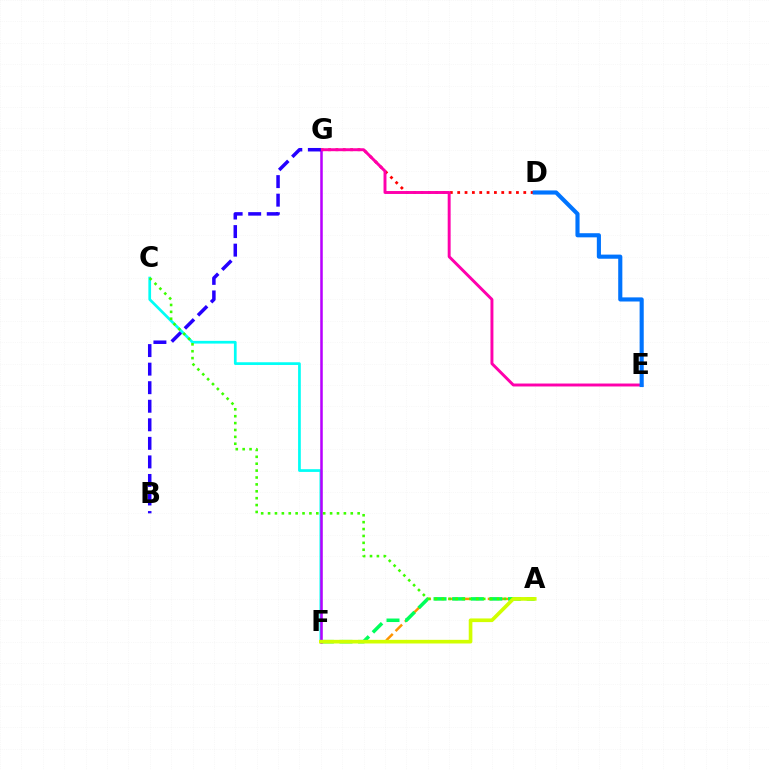{('A', 'F'): [{'color': '#ff9400', 'line_style': 'dashed', 'thickness': 1.79}, {'color': '#00ff5c', 'line_style': 'dashed', 'thickness': 2.53}, {'color': '#d1ff00', 'line_style': 'solid', 'thickness': 2.63}], ('C', 'F'): [{'color': '#00fff6', 'line_style': 'solid', 'thickness': 1.96}], ('D', 'G'): [{'color': '#ff0000', 'line_style': 'dotted', 'thickness': 1.99}], ('F', 'G'): [{'color': '#b900ff', 'line_style': 'solid', 'thickness': 1.82}], ('A', 'C'): [{'color': '#3dff00', 'line_style': 'dotted', 'thickness': 1.87}], ('E', 'G'): [{'color': '#ff00ac', 'line_style': 'solid', 'thickness': 2.12}], ('B', 'G'): [{'color': '#2500ff', 'line_style': 'dashed', 'thickness': 2.52}], ('D', 'E'): [{'color': '#0074ff', 'line_style': 'solid', 'thickness': 2.97}]}